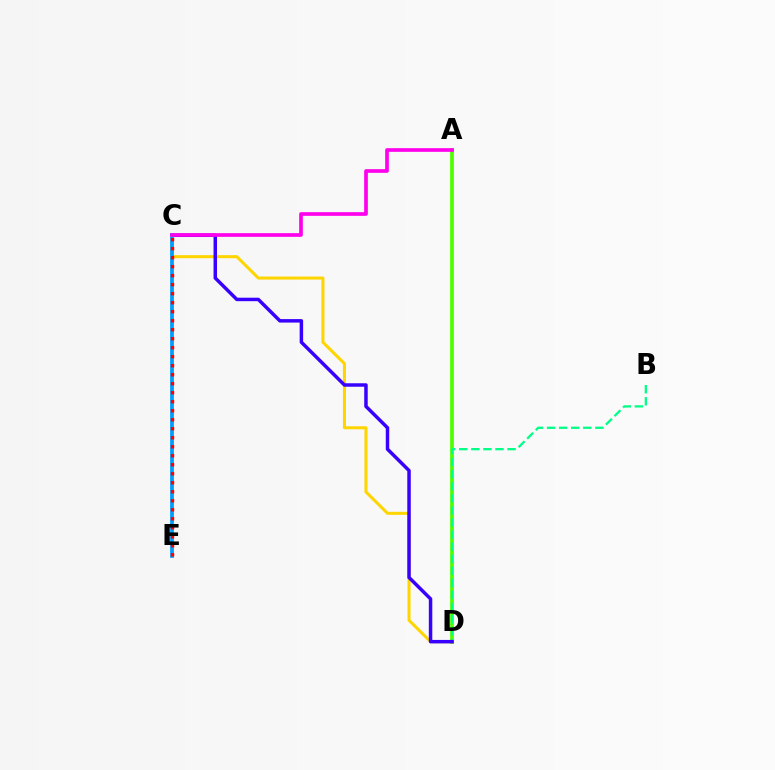{('A', 'D'): [{'color': '#4fff00', 'line_style': 'solid', 'thickness': 2.71}], ('B', 'D'): [{'color': '#00ff86', 'line_style': 'dashed', 'thickness': 1.64}], ('C', 'D'): [{'color': '#ffd500', 'line_style': 'solid', 'thickness': 2.18}, {'color': '#3700ff', 'line_style': 'solid', 'thickness': 2.5}], ('C', 'E'): [{'color': '#009eff', 'line_style': 'solid', 'thickness': 2.71}, {'color': '#ff0000', 'line_style': 'dotted', 'thickness': 2.45}], ('A', 'C'): [{'color': '#ff00ed', 'line_style': 'solid', 'thickness': 2.64}]}